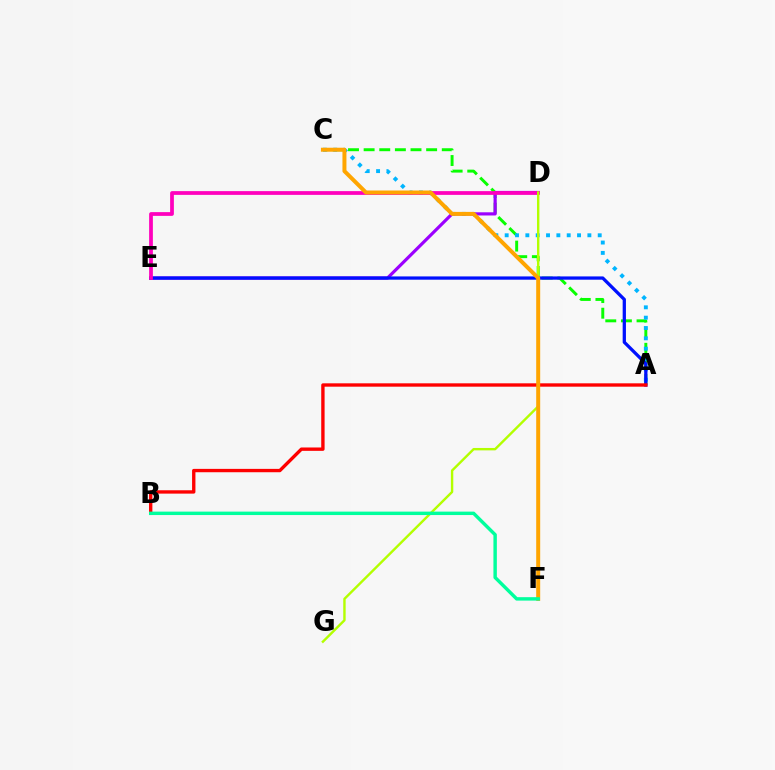{('A', 'C'): [{'color': '#08ff00', 'line_style': 'dashed', 'thickness': 2.12}, {'color': '#00b5ff', 'line_style': 'dotted', 'thickness': 2.81}], ('D', 'E'): [{'color': '#9b00ff', 'line_style': 'solid', 'thickness': 2.29}, {'color': '#ff00bd', 'line_style': 'solid', 'thickness': 2.7}], ('A', 'E'): [{'color': '#0010ff', 'line_style': 'solid', 'thickness': 2.36}], ('D', 'G'): [{'color': '#b3ff00', 'line_style': 'solid', 'thickness': 1.73}], ('A', 'B'): [{'color': '#ff0000', 'line_style': 'solid', 'thickness': 2.42}], ('C', 'F'): [{'color': '#ffa500', 'line_style': 'solid', 'thickness': 2.87}], ('B', 'F'): [{'color': '#00ff9d', 'line_style': 'solid', 'thickness': 2.47}]}